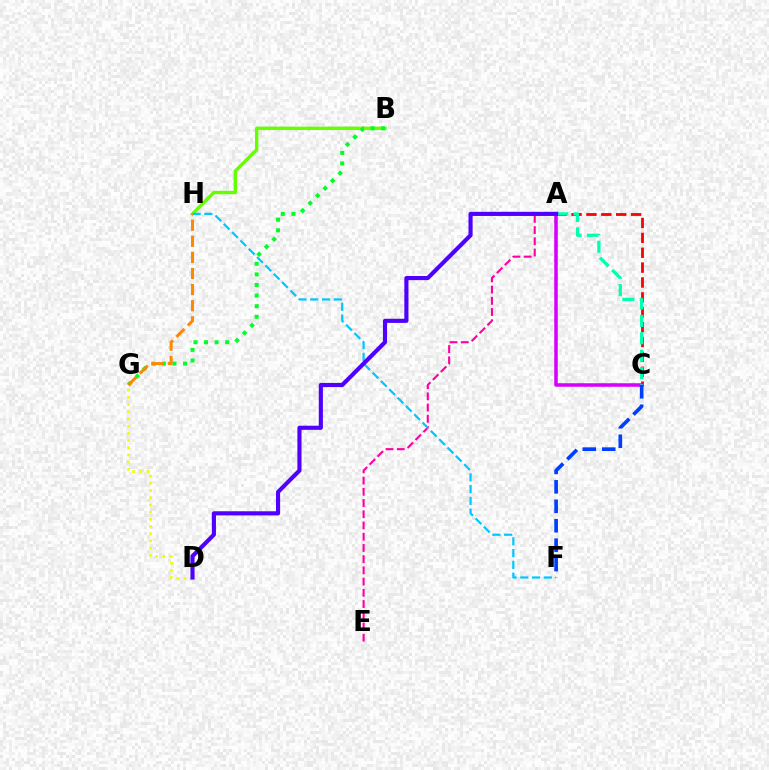{('B', 'H'): [{'color': '#66ff00', 'line_style': 'solid', 'thickness': 2.46}], ('A', 'E'): [{'color': '#ff00a0', 'line_style': 'dashed', 'thickness': 1.52}], ('D', 'G'): [{'color': '#eeff00', 'line_style': 'dotted', 'thickness': 1.96}], ('F', 'H'): [{'color': '#00c7ff', 'line_style': 'dashed', 'thickness': 1.6}], ('A', 'C'): [{'color': '#ff0000', 'line_style': 'dashed', 'thickness': 2.02}, {'color': '#d600ff', 'line_style': 'solid', 'thickness': 2.54}, {'color': '#00ffaf', 'line_style': 'dashed', 'thickness': 2.36}], ('B', 'G'): [{'color': '#00ff27', 'line_style': 'dotted', 'thickness': 2.88}], ('C', 'F'): [{'color': '#003fff', 'line_style': 'dashed', 'thickness': 2.64}], ('G', 'H'): [{'color': '#ff8800', 'line_style': 'dashed', 'thickness': 2.19}], ('A', 'D'): [{'color': '#4f00ff', 'line_style': 'solid', 'thickness': 2.97}]}